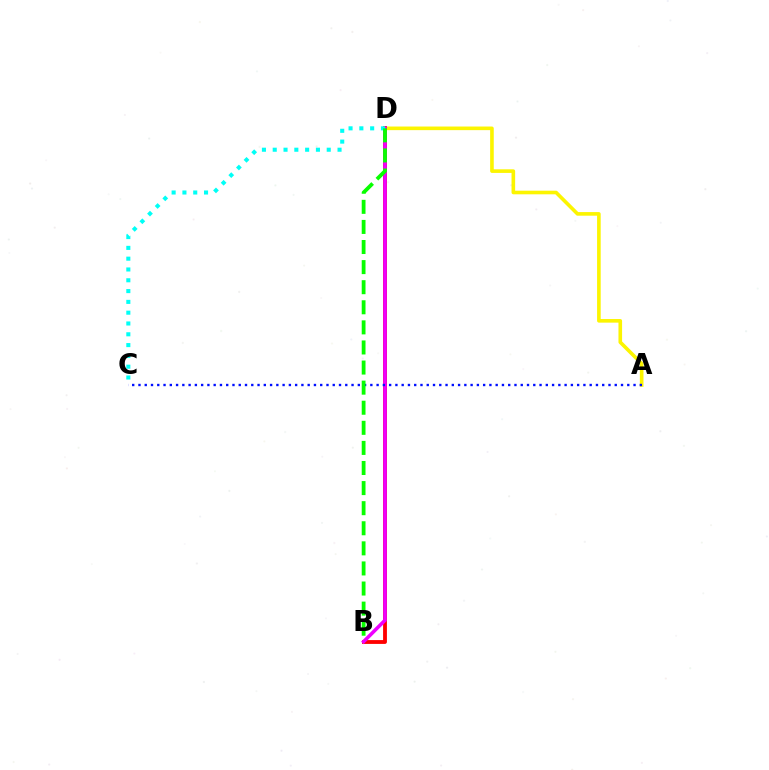{('A', 'D'): [{'color': '#fcf500', 'line_style': 'solid', 'thickness': 2.6}], ('B', 'D'): [{'color': '#ff0000', 'line_style': 'solid', 'thickness': 2.75}, {'color': '#ee00ff', 'line_style': 'solid', 'thickness': 2.57}, {'color': '#08ff00', 'line_style': 'dashed', 'thickness': 2.73}], ('C', 'D'): [{'color': '#00fff6', 'line_style': 'dotted', 'thickness': 2.93}], ('A', 'C'): [{'color': '#0010ff', 'line_style': 'dotted', 'thickness': 1.7}]}